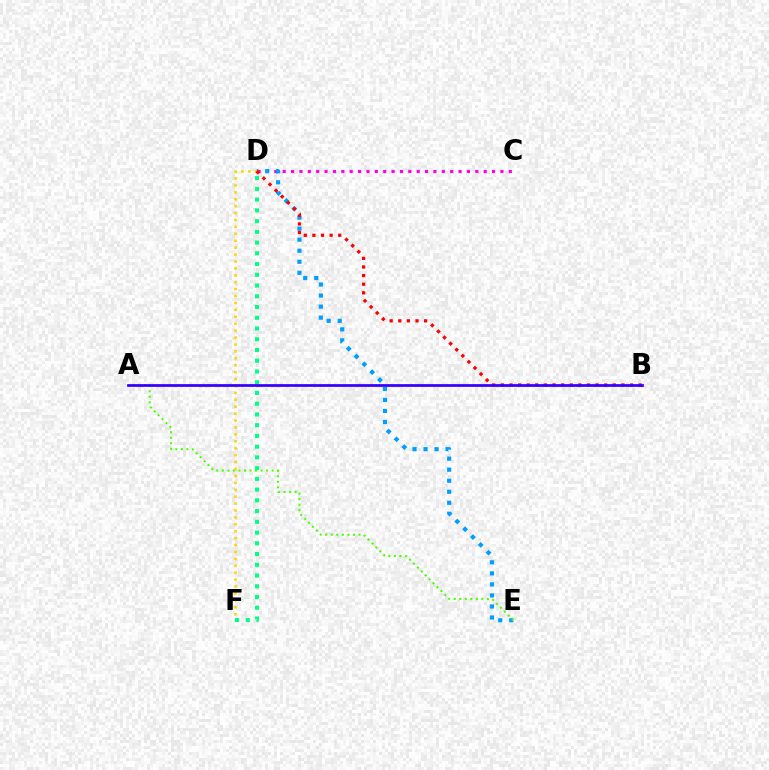{('C', 'D'): [{'color': '#ff00ed', 'line_style': 'dotted', 'thickness': 2.28}], ('D', 'E'): [{'color': '#009eff', 'line_style': 'dotted', 'thickness': 3.0}], ('A', 'E'): [{'color': '#4fff00', 'line_style': 'dotted', 'thickness': 1.5}], ('D', 'F'): [{'color': '#ffd500', 'line_style': 'dotted', 'thickness': 1.88}, {'color': '#00ff86', 'line_style': 'dotted', 'thickness': 2.92}], ('B', 'D'): [{'color': '#ff0000', 'line_style': 'dotted', 'thickness': 2.34}], ('A', 'B'): [{'color': '#3700ff', 'line_style': 'solid', 'thickness': 1.98}]}